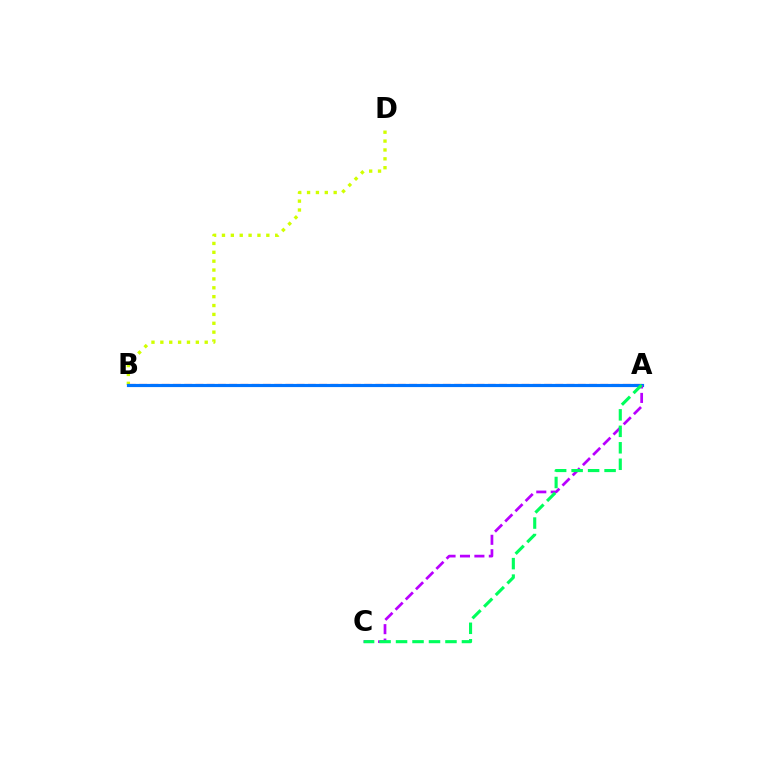{('B', 'D'): [{'color': '#d1ff00', 'line_style': 'dotted', 'thickness': 2.41}], ('A', 'B'): [{'color': '#ff0000', 'line_style': 'dashed', 'thickness': 1.53}, {'color': '#0074ff', 'line_style': 'solid', 'thickness': 2.28}], ('A', 'C'): [{'color': '#b900ff', 'line_style': 'dashed', 'thickness': 1.96}, {'color': '#00ff5c', 'line_style': 'dashed', 'thickness': 2.24}]}